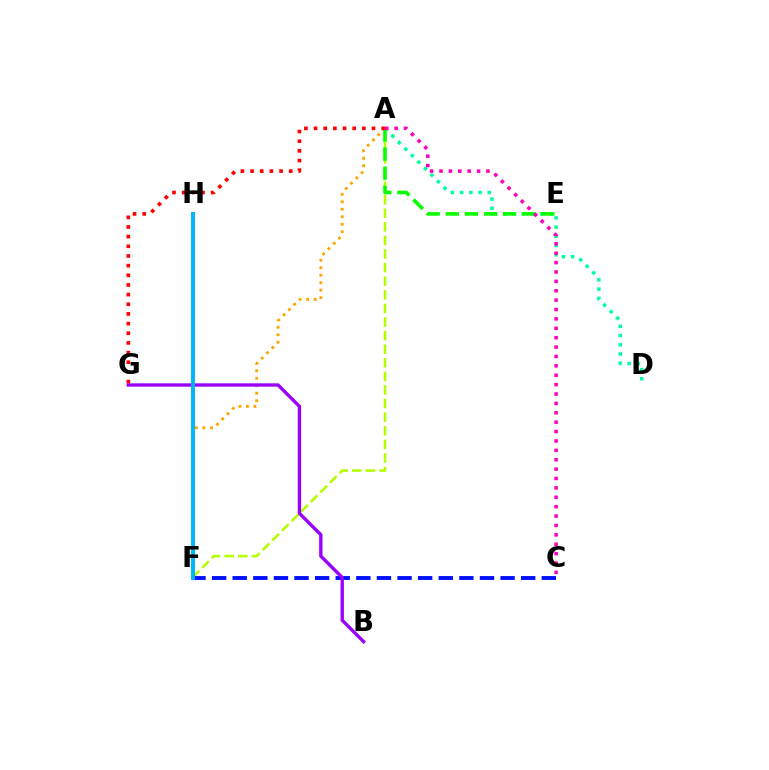{('A', 'F'): [{'color': '#ffa500', 'line_style': 'dotted', 'thickness': 2.03}, {'color': '#b3ff00', 'line_style': 'dashed', 'thickness': 1.85}], ('A', 'D'): [{'color': '#00ff9d', 'line_style': 'dotted', 'thickness': 2.51}], ('C', 'F'): [{'color': '#0010ff', 'line_style': 'dashed', 'thickness': 2.8}], ('B', 'G'): [{'color': '#9b00ff', 'line_style': 'solid', 'thickness': 2.41}], ('F', 'H'): [{'color': '#00b5ff', 'line_style': 'solid', 'thickness': 2.81}], ('A', 'E'): [{'color': '#08ff00', 'line_style': 'dashed', 'thickness': 2.59}], ('A', 'G'): [{'color': '#ff0000', 'line_style': 'dotted', 'thickness': 2.62}], ('A', 'C'): [{'color': '#ff00bd', 'line_style': 'dotted', 'thickness': 2.55}]}